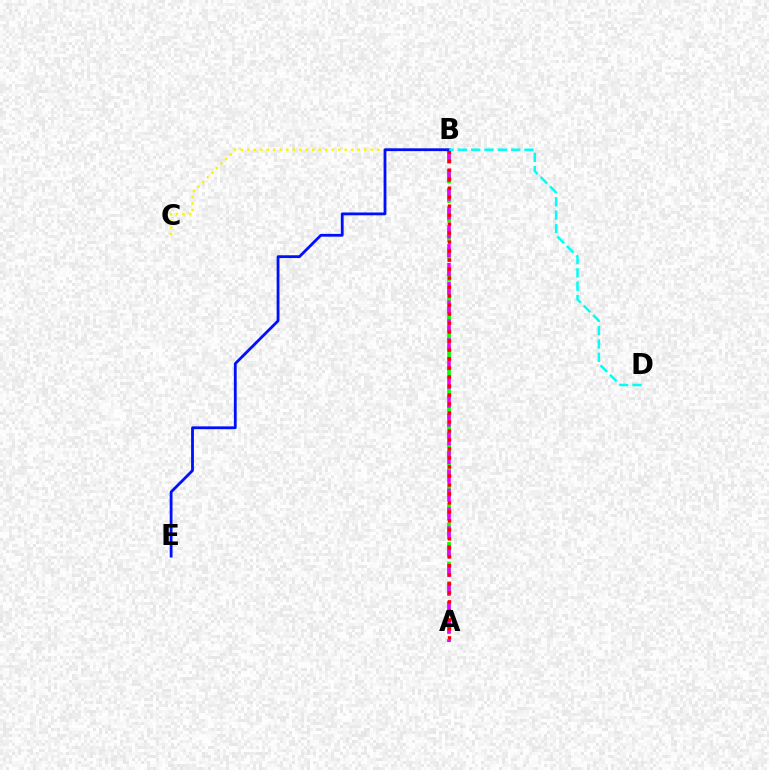{('A', 'B'): [{'color': '#08ff00', 'line_style': 'dashed', 'thickness': 2.66}, {'color': '#ee00ff', 'line_style': 'dashed', 'thickness': 2.56}, {'color': '#ff0000', 'line_style': 'dotted', 'thickness': 2.44}], ('B', 'C'): [{'color': '#fcf500', 'line_style': 'dotted', 'thickness': 1.77}], ('B', 'E'): [{'color': '#0010ff', 'line_style': 'solid', 'thickness': 2.02}], ('B', 'D'): [{'color': '#00fff6', 'line_style': 'dashed', 'thickness': 1.81}]}